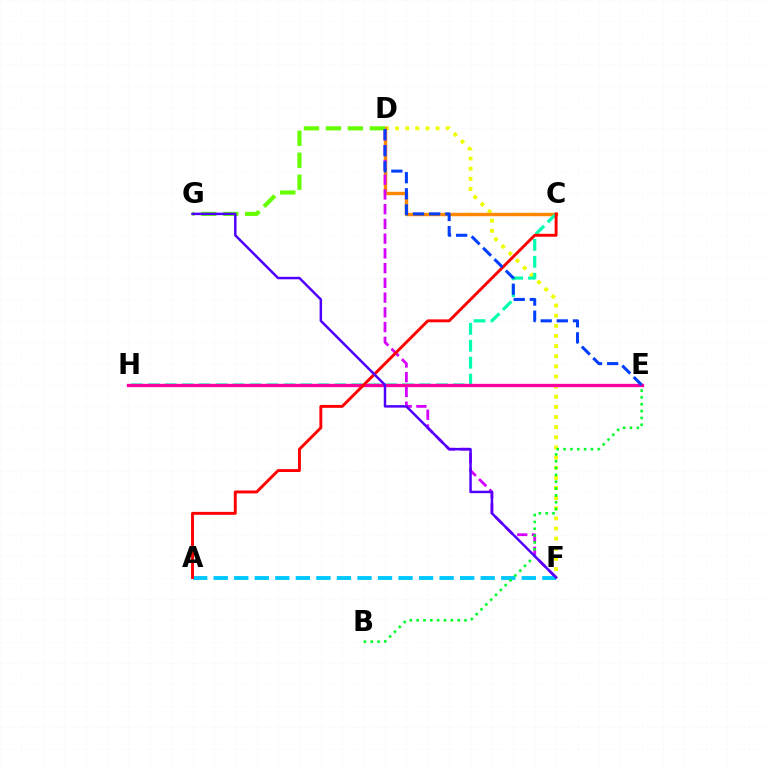{('D', 'F'): [{'color': '#eeff00', 'line_style': 'dotted', 'thickness': 2.75}, {'color': '#d600ff', 'line_style': 'dashed', 'thickness': 2.0}], ('C', 'D'): [{'color': '#ff8800', 'line_style': 'solid', 'thickness': 2.46}], ('D', 'G'): [{'color': '#66ff00', 'line_style': 'dashed', 'thickness': 2.98}], ('C', 'H'): [{'color': '#00ffaf', 'line_style': 'dashed', 'thickness': 2.3}], ('E', 'H'): [{'color': '#ff00a0', 'line_style': 'solid', 'thickness': 2.39}], ('A', 'F'): [{'color': '#00c7ff', 'line_style': 'dashed', 'thickness': 2.79}], ('A', 'C'): [{'color': '#ff0000', 'line_style': 'solid', 'thickness': 2.1}], ('B', 'E'): [{'color': '#00ff27', 'line_style': 'dotted', 'thickness': 1.86}], ('F', 'G'): [{'color': '#4f00ff', 'line_style': 'solid', 'thickness': 1.78}], ('D', 'E'): [{'color': '#003fff', 'line_style': 'dashed', 'thickness': 2.19}]}